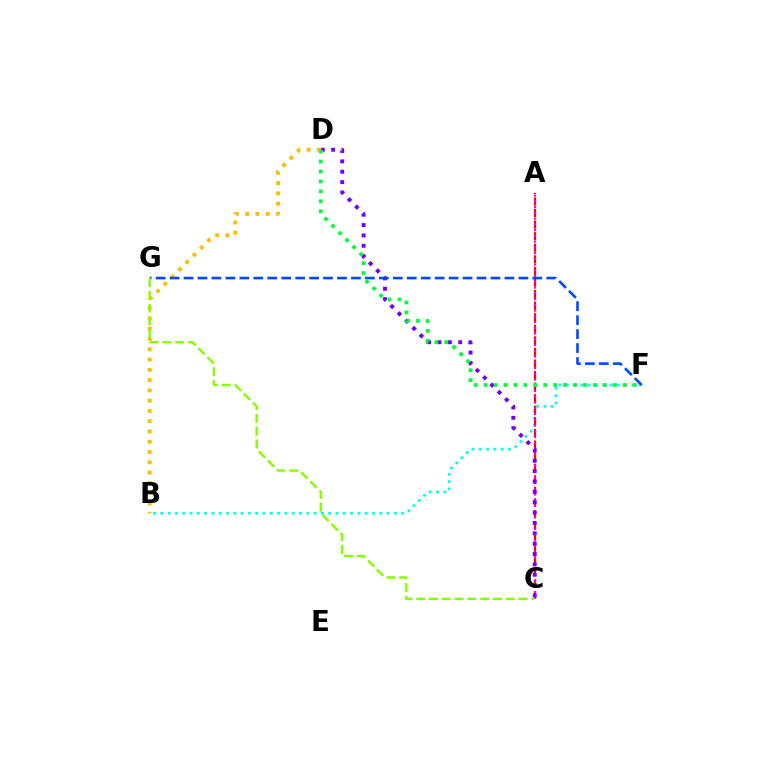{('B', 'F'): [{'color': '#00fff6', 'line_style': 'dotted', 'thickness': 1.98}], ('A', 'C'): [{'color': '#ff0000', 'line_style': 'dashed', 'thickness': 1.57}, {'color': '#ff00cf', 'line_style': 'dotted', 'thickness': 1.56}], ('C', 'D'): [{'color': '#7200ff', 'line_style': 'dotted', 'thickness': 2.82}], ('B', 'D'): [{'color': '#ffbd00', 'line_style': 'dotted', 'thickness': 2.79}], ('F', 'G'): [{'color': '#004bff', 'line_style': 'dashed', 'thickness': 1.9}], ('C', 'G'): [{'color': '#84ff00', 'line_style': 'dashed', 'thickness': 1.74}], ('D', 'F'): [{'color': '#00ff39', 'line_style': 'dotted', 'thickness': 2.7}]}